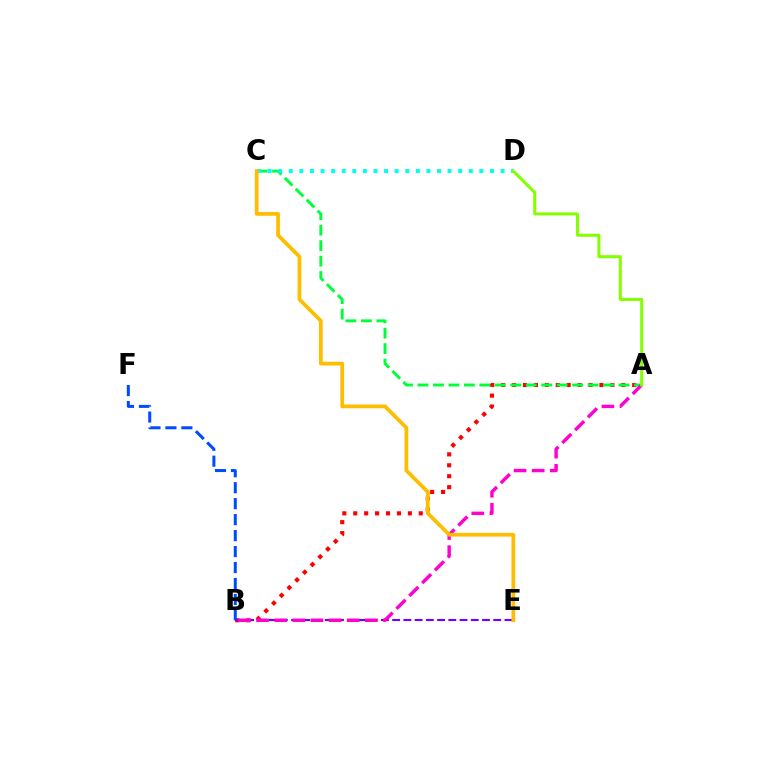{('A', 'B'): [{'color': '#ff0000', 'line_style': 'dotted', 'thickness': 2.97}, {'color': '#ff00cf', 'line_style': 'dashed', 'thickness': 2.46}], ('A', 'C'): [{'color': '#00ff39', 'line_style': 'dashed', 'thickness': 2.1}], ('C', 'D'): [{'color': '#00fff6', 'line_style': 'dotted', 'thickness': 2.88}], ('B', 'E'): [{'color': '#7200ff', 'line_style': 'dashed', 'thickness': 1.53}], ('A', 'D'): [{'color': '#84ff00', 'line_style': 'solid', 'thickness': 2.18}], ('B', 'F'): [{'color': '#004bff', 'line_style': 'dashed', 'thickness': 2.17}], ('C', 'E'): [{'color': '#ffbd00', 'line_style': 'solid', 'thickness': 2.69}]}